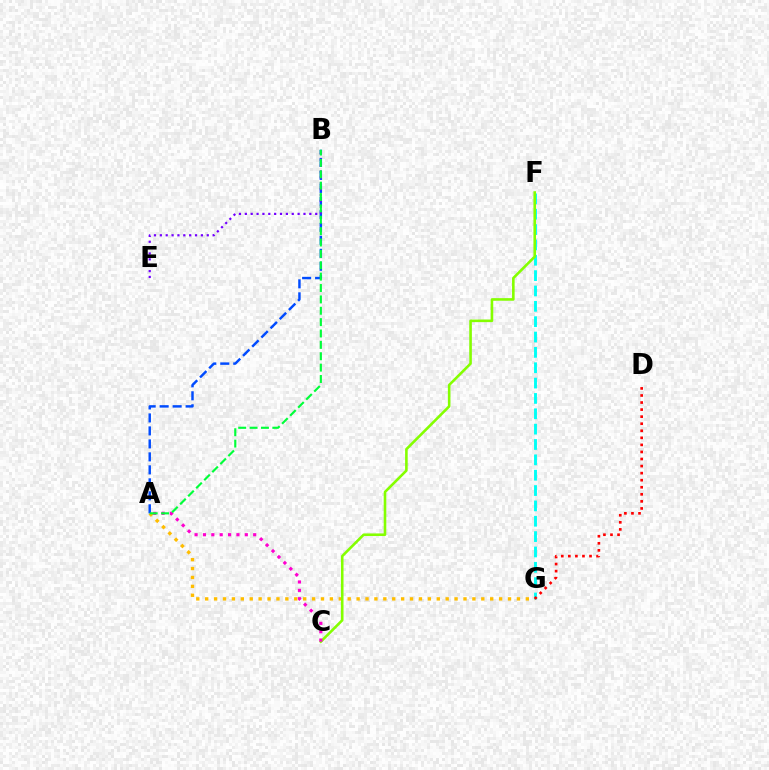{('F', 'G'): [{'color': '#00fff6', 'line_style': 'dashed', 'thickness': 2.09}], ('A', 'G'): [{'color': '#ffbd00', 'line_style': 'dotted', 'thickness': 2.42}], ('A', 'B'): [{'color': '#004bff', 'line_style': 'dashed', 'thickness': 1.76}, {'color': '#00ff39', 'line_style': 'dashed', 'thickness': 1.55}], ('B', 'E'): [{'color': '#7200ff', 'line_style': 'dotted', 'thickness': 1.59}], ('C', 'F'): [{'color': '#84ff00', 'line_style': 'solid', 'thickness': 1.87}], ('A', 'C'): [{'color': '#ff00cf', 'line_style': 'dotted', 'thickness': 2.27}], ('D', 'G'): [{'color': '#ff0000', 'line_style': 'dotted', 'thickness': 1.92}]}